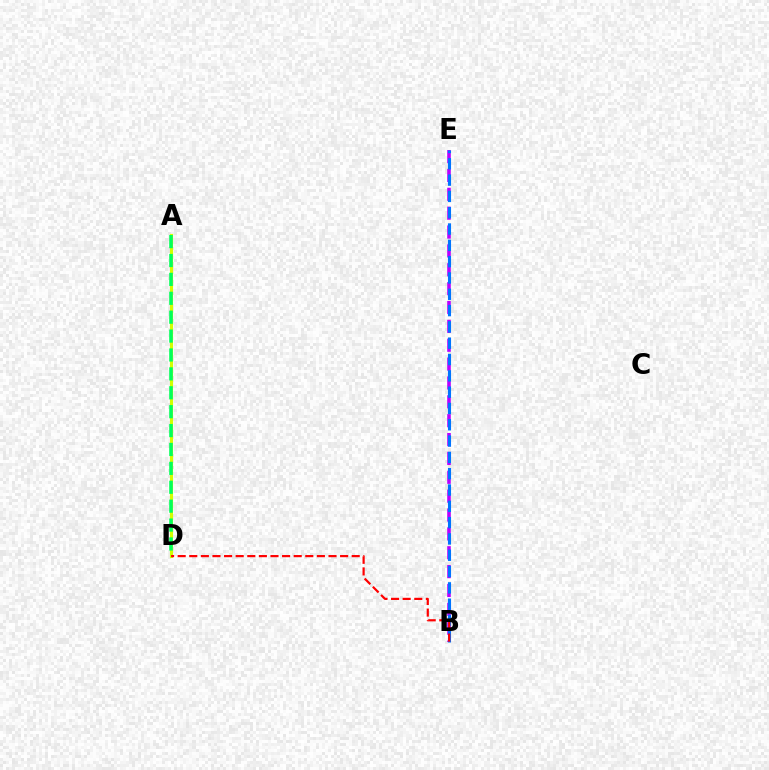{('B', 'E'): [{'color': '#b900ff', 'line_style': 'dashed', 'thickness': 2.56}, {'color': '#0074ff', 'line_style': 'dashed', 'thickness': 2.22}], ('A', 'D'): [{'color': '#d1ff00', 'line_style': 'solid', 'thickness': 2.25}, {'color': '#00ff5c', 'line_style': 'dashed', 'thickness': 2.57}], ('B', 'D'): [{'color': '#ff0000', 'line_style': 'dashed', 'thickness': 1.58}]}